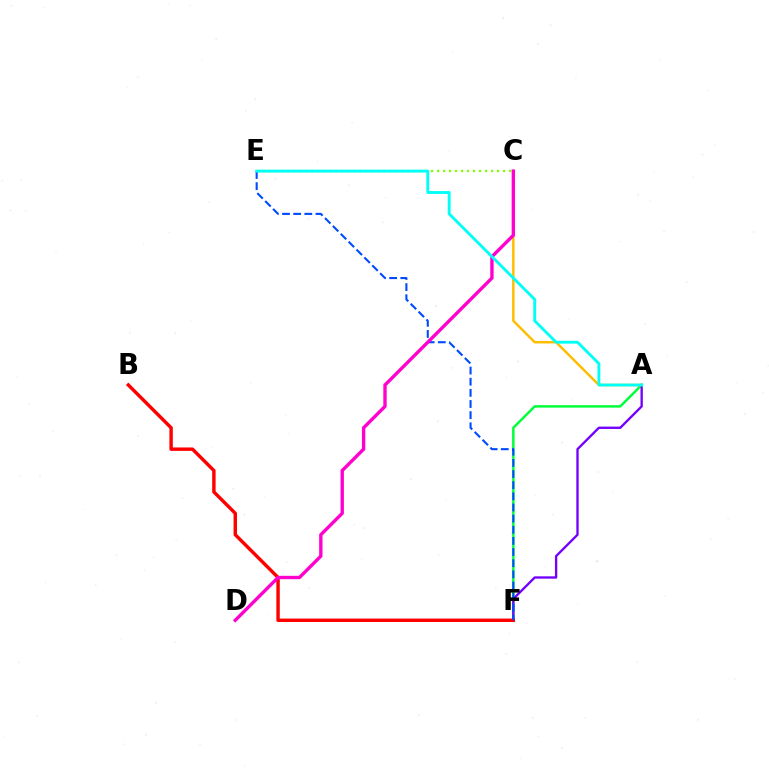{('A', 'F'): [{'color': '#00ff39', 'line_style': 'solid', 'thickness': 1.77}, {'color': '#7200ff', 'line_style': 'solid', 'thickness': 1.68}], ('C', 'E'): [{'color': '#84ff00', 'line_style': 'dotted', 'thickness': 1.63}], ('B', 'F'): [{'color': '#ff0000', 'line_style': 'solid', 'thickness': 2.47}], ('E', 'F'): [{'color': '#004bff', 'line_style': 'dashed', 'thickness': 1.51}], ('A', 'C'): [{'color': '#ffbd00', 'line_style': 'solid', 'thickness': 1.77}], ('C', 'D'): [{'color': '#ff00cf', 'line_style': 'solid', 'thickness': 2.42}], ('A', 'E'): [{'color': '#00fff6', 'line_style': 'solid', 'thickness': 2.07}]}